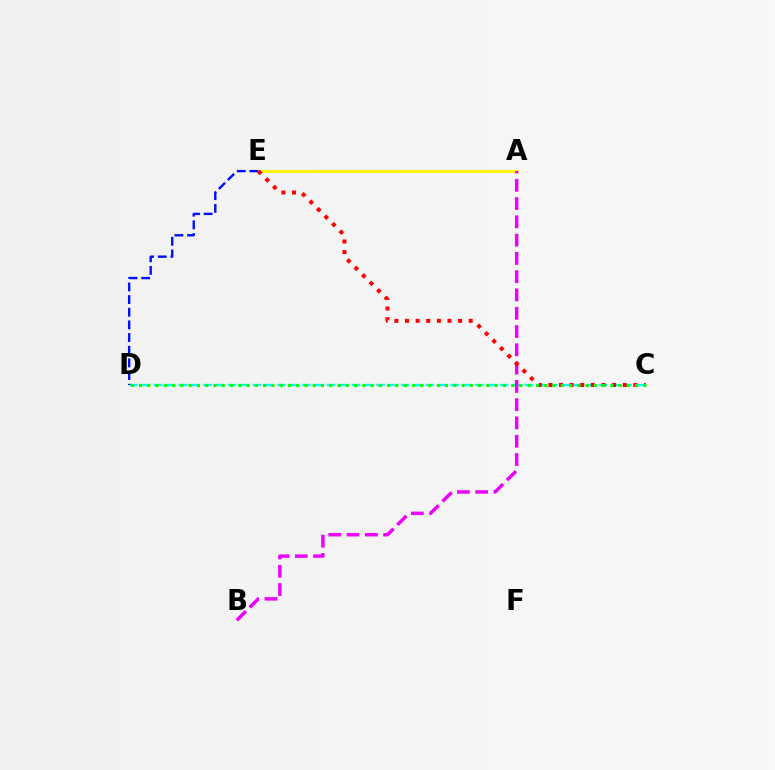{('A', 'E'): [{'color': '#fcf500', 'line_style': 'solid', 'thickness': 2.01}], ('C', 'D'): [{'color': '#00fff6', 'line_style': 'dashed', 'thickness': 1.68}, {'color': '#08ff00', 'line_style': 'dotted', 'thickness': 2.25}], ('A', 'B'): [{'color': '#ee00ff', 'line_style': 'dashed', 'thickness': 2.48}], ('D', 'E'): [{'color': '#0010ff', 'line_style': 'dashed', 'thickness': 1.72}], ('C', 'E'): [{'color': '#ff0000', 'line_style': 'dotted', 'thickness': 2.88}]}